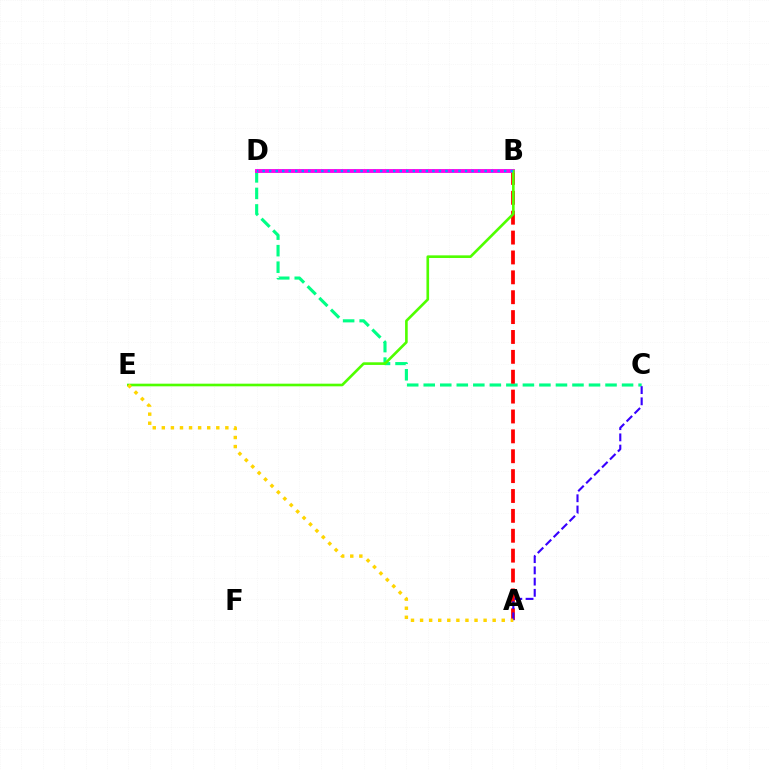{('C', 'D'): [{'color': '#00ff86', 'line_style': 'dashed', 'thickness': 2.25}], ('A', 'B'): [{'color': '#ff0000', 'line_style': 'dashed', 'thickness': 2.7}], ('B', 'D'): [{'color': '#ff00ed', 'line_style': 'solid', 'thickness': 2.78}, {'color': '#009eff', 'line_style': 'dotted', 'thickness': 1.77}], ('A', 'C'): [{'color': '#3700ff', 'line_style': 'dashed', 'thickness': 1.53}], ('B', 'E'): [{'color': '#4fff00', 'line_style': 'solid', 'thickness': 1.9}], ('A', 'E'): [{'color': '#ffd500', 'line_style': 'dotted', 'thickness': 2.47}]}